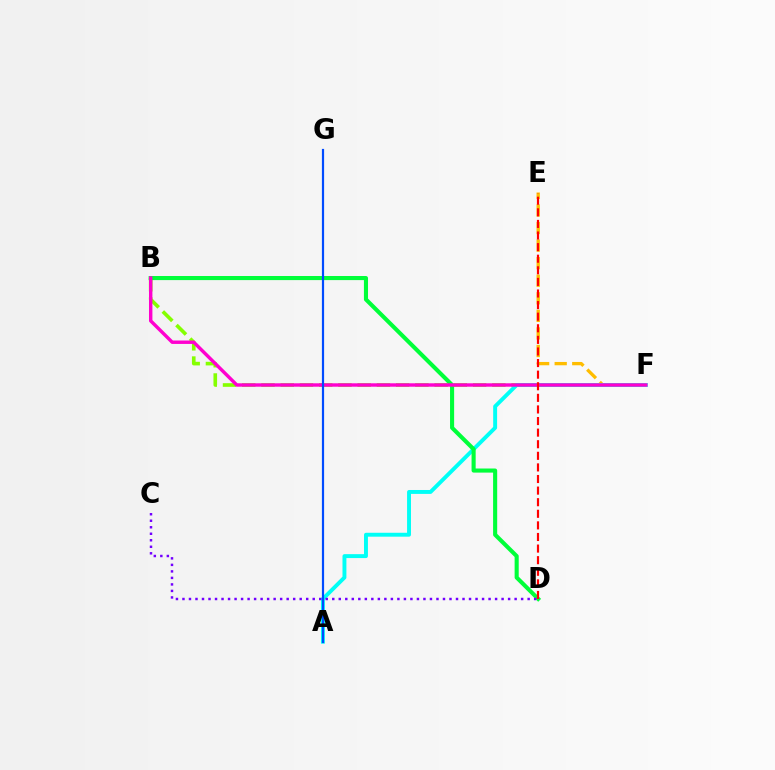{('B', 'F'): [{'color': '#84ff00', 'line_style': 'dashed', 'thickness': 2.61}, {'color': '#ff00cf', 'line_style': 'solid', 'thickness': 2.46}], ('E', 'F'): [{'color': '#ffbd00', 'line_style': 'dashed', 'thickness': 2.39}], ('A', 'F'): [{'color': '#00fff6', 'line_style': 'solid', 'thickness': 2.82}], ('B', 'D'): [{'color': '#00ff39', 'line_style': 'solid', 'thickness': 2.95}], ('C', 'D'): [{'color': '#7200ff', 'line_style': 'dotted', 'thickness': 1.77}], ('D', 'E'): [{'color': '#ff0000', 'line_style': 'dashed', 'thickness': 1.58}], ('A', 'G'): [{'color': '#004bff', 'line_style': 'solid', 'thickness': 1.58}]}